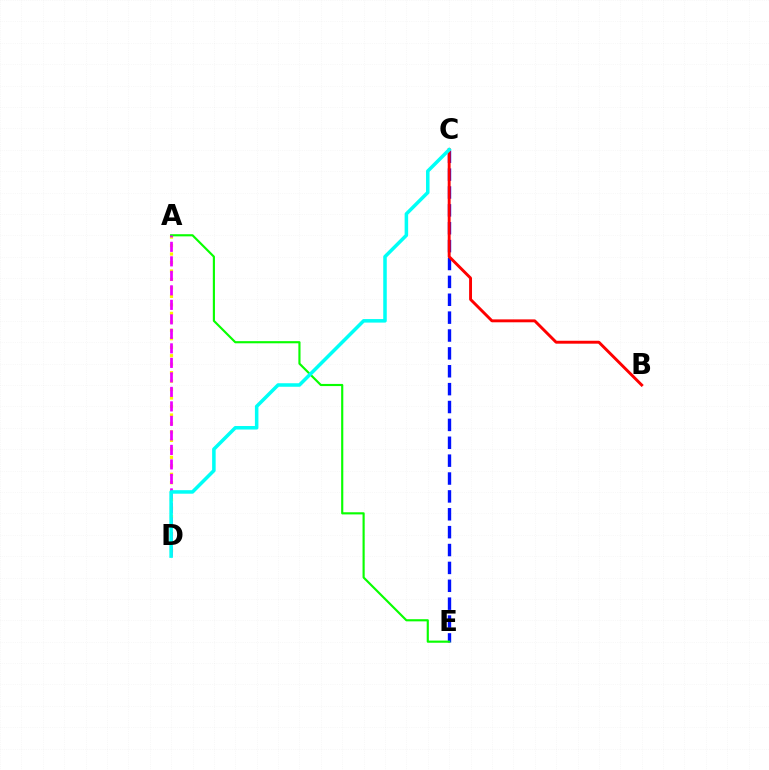{('C', 'E'): [{'color': '#0010ff', 'line_style': 'dashed', 'thickness': 2.43}], ('B', 'C'): [{'color': '#ff0000', 'line_style': 'solid', 'thickness': 2.1}], ('A', 'D'): [{'color': '#fcf500', 'line_style': 'dotted', 'thickness': 2.3}, {'color': '#ee00ff', 'line_style': 'dashed', 'thickness': 1.97}], ('A', 'E'): [{'color': '#08ff00', 'line_style': 'solid', 'thickness': 1.55}], ('C', 'D'): [{'color': '#00fff6', 'line_style': 'solid', 'thickness': 2.54}]}